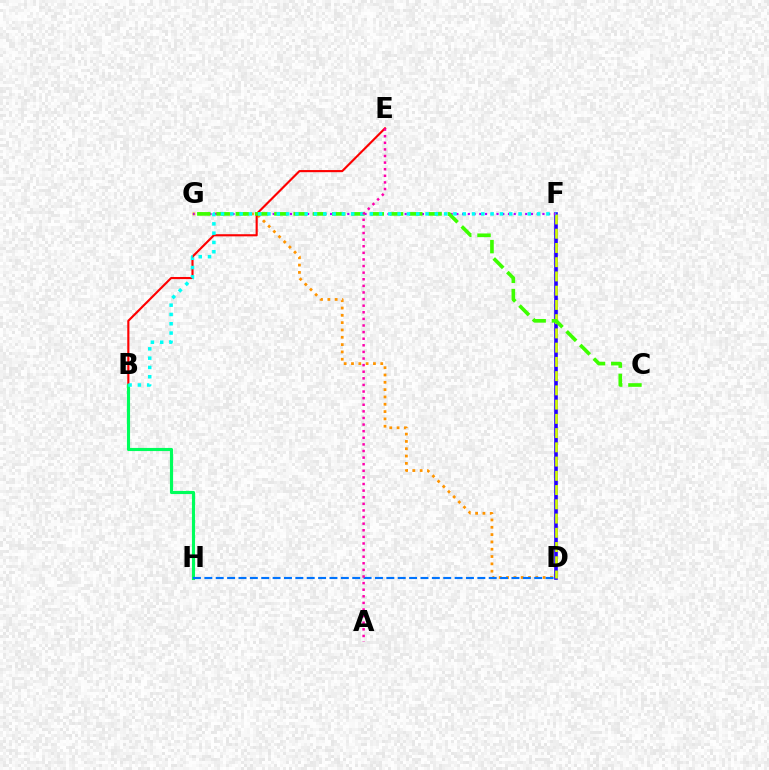{('D', 'F'): [{'color': '#2500ff', 'line_style': 'solid', 'thickness': 2.61}, {'color': '#d1ff00', 'line_style': 'dashed', 'thickness': 1.93}], ('D', 'G'): [{'color': '#ff9400', 'line_style': 'dotted', 'thickness': 1.99}], ('B', 'E'): [{'color': '#ff0000', 'line_style': 'solid', 'thickness': 1.54}], ('B', 'H'): [{'color': '#00ff5c', 'line_style': 'solid', 'thickness': 2.25}], ('F', 'G'): [{'color': '#b900ff', 'line_style': 'dotted', 'thickness': 1.56}], ('C', 'G'): [{'color': '#3dff00', 'line_style': 'dashed', 'thickness': 2.62}], ('D', 'H'): [{'color': '#0074ff', 'line_style': 'dashed', 'thickness': 1.55}], ('B', 'F'): [{'color': '#00fff6', 'line_style': 'dotted', 'thickness': 2.53}], ('A', 'E'): [{'color': '#ff00ac', 'line_style': 'dotted', 'thickness': 1.79}]}